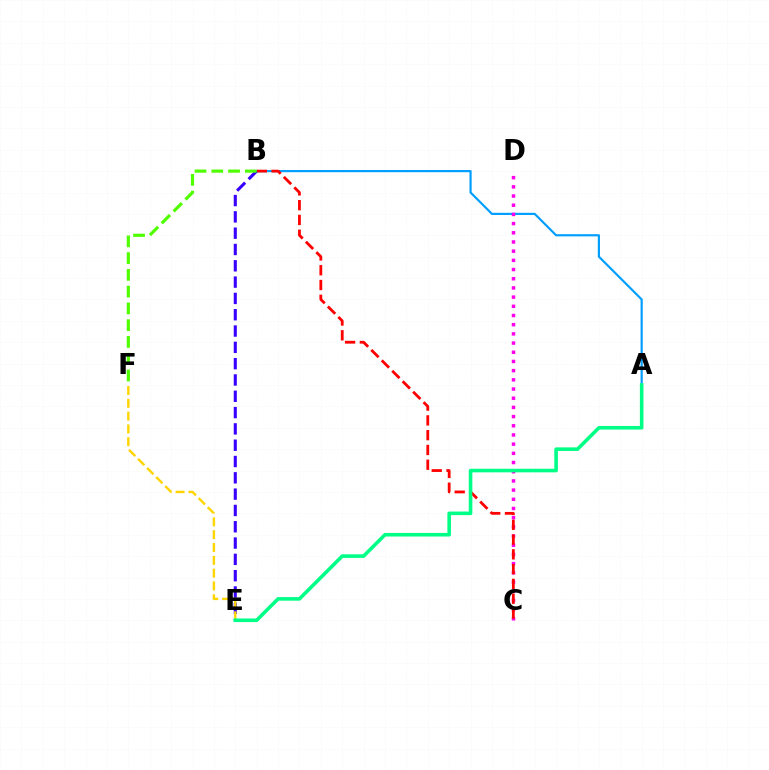{('A', 'B'): [{'color': '#009eff', 'line_style': 'solid', 'thickness': 1.57}], ('C', 'D'): [{'color': '#ff00ed', 'line_style': 'dotted', 'thickness': 2.5}], ('B', 'C'): [{'color': '#ff0000', 'line_style': 'dashed', 'thickness': 2.01}], ('B', 'E'): [{'color': '#3700ff', 'line_style': 'dashed', 'thickness': 2.22}], ('B', 'F'): [{'color': '#4fff00', 'line_style': 'dashed', 'thickness': 2.28}], ('E', 'F'): [{'color': '#ffd500', 'line_style': 'dashed', 'thickness': 1.74}], ('A', 'E'): [{'color': '#00ff86', 'line_style': 'solid', 'thickness': 2.58}]}